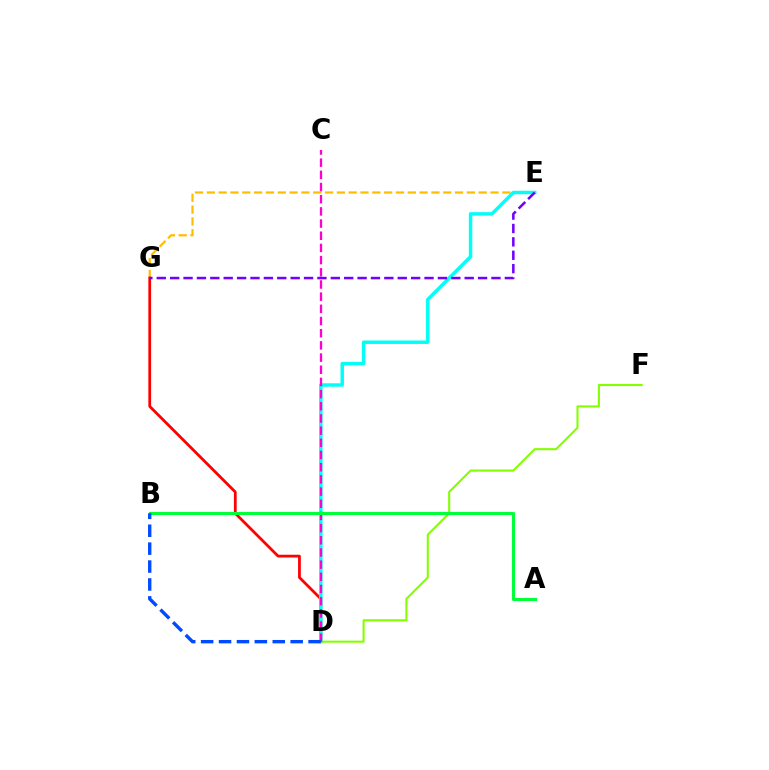{('E', 'G'): [{'color': '#ffbd00', 'line_style': 'dashed', 'thickness': 1.61}, {'color': '#7200ff', 'line_style': 'dashed', 'thickness': 1.82}], ('D', 'G'): [{'color': '#ff0000', 'line_style': 'solid', 'thickness': 1.98}], ('D', 'E'): [{'color': '#00fff6', 'line_style': 'solid', 'thickness': 2.49}], ('D', 'F'): [{'color': '#84ff00', 'line_style': 'solid', 'thickness': 1.51}], ('C', 'D'): [{'color': '#ff00cf', 'line_style': 'dashed', 'thickness': 1.65}], ('A', 'B'): [{'color': '#00ff39', 'line_style': 'solid', 'thickness': 2.23}], ('B', 'D'): [{'color': '#004bff', 'line_style': 'dashed', 'thickness': 2.43}]}